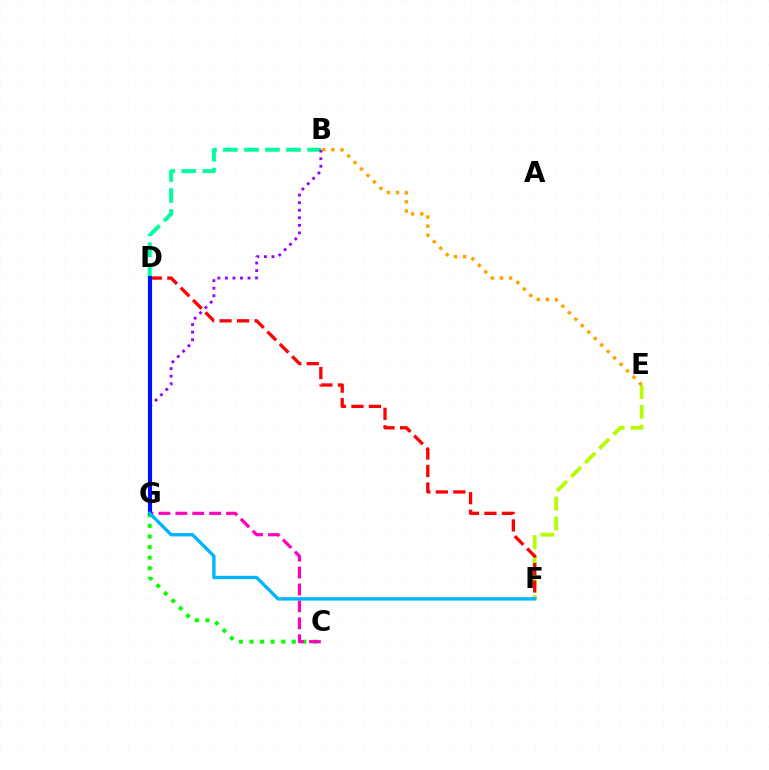{('E', 'F'): [{'color': '#b3ff00', 'line_style': 'dashed', 'thickness': 2.71}], ('C', 'G'): [{'color': '#08ff00', 'line_style': 'dotted', 'thickness': 2.88}, {'color': '#ff00bd', 'line_style': 'dashed', 'thickness': 2.3}], ('D', 'F'): [{'color': '#ff0000', 'line_style': 'dashed', 'thickness': 2.38}], ('B', 'D'): [{'color': '#00ff9d', 'line_style': 'dashed', 'thickness': 2.86}], ('B', 'E'): [{'color': '#ffa500', 'line_style': 'dotted', 'thickness': 2.48}], ('B', 'G'): [{'color': '#9b00ff', 'line_style': 'dotted', 'thickness': 2.05}], ('D', 'G'): [{'color': '#0010ff', 'line_style': 'solid', 'thickness': 2.97}], ('F', 'G'): [{'color': '#00b5ff', 'line_style': 'solid', 'thickness': 2.41}]}